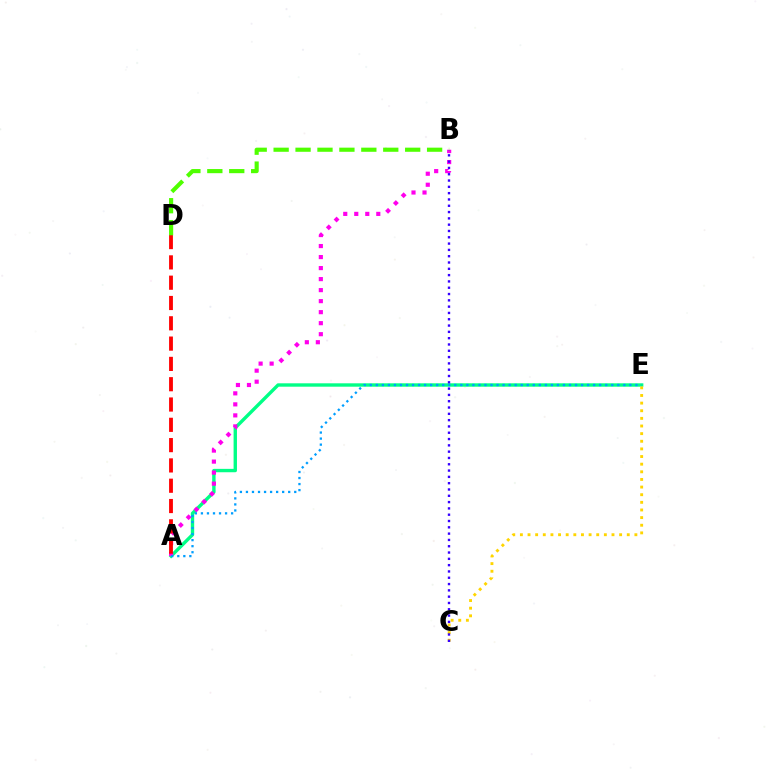{('A', 'E'): [{'color': '#00ff86', 'line_style': 'solid', 'thickness': 2.44}, {'color': '#009eff', 'line_style': 'dotted', 'thickness': 1.64}], ('A', 'B'): [{'color': '#ff00ed', 'line_style': 'dotted', 'thickness': 2.99}], ('C', 'E'): [{'color': '#ffd500', 'line_style': 'dotted', 'thickness': 2.07}], ('A', 'D'): [{'color': '#ff0000', 'line_style': 'dashed', 'thickness': 2.76}], ('B', 'D'): [{'color': '#4fff00', 'line_style': 'dashed', 'thickness': 2.98}], ('B', 'C'): [{'color': '#3700ff', 'line_style': 'dotted', 'thickness': 1.71}]}